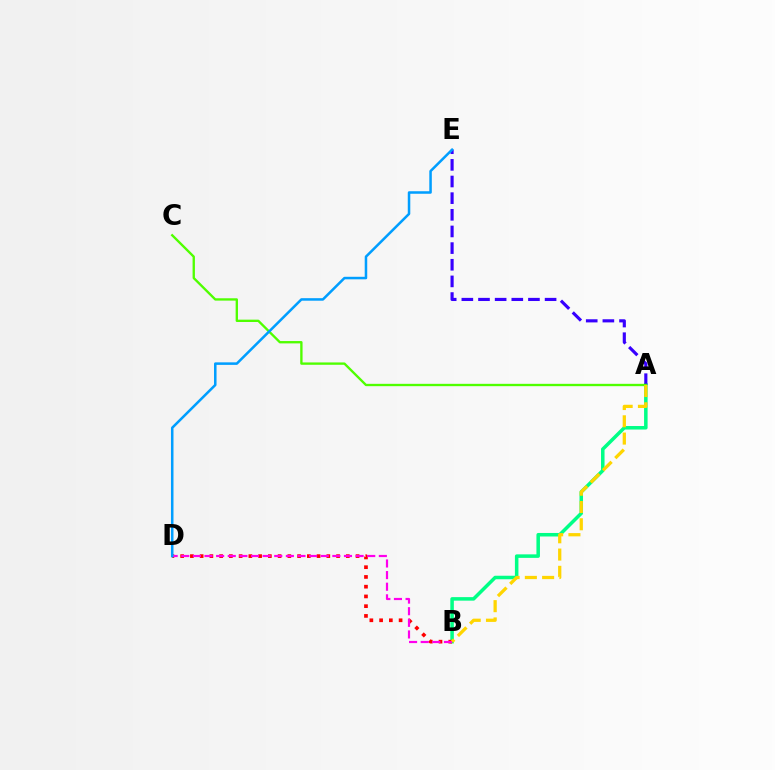{('A', 'B'): [{'color': '#00ff86', 'line_style': 'solid', 'thickness': 2.53}, {'color': '#ffd500', 'line_style': 'dashed', 'thickness': 2.35}], ('A', 'E'): [{'color': '#3700ff', 'line_style': 'dashed', 'thickness': 2.26}], ('B', 'D'): [{'color': '#ff0000', 'line_style': 'dotted', 'thickness': 2.65}, {'color': '#ff00ed', 'line_style': 'dashed', 'thickness': 1.58}], ('A', 'C'): [{'color': '#4fff00', 'line_style': 'solid', 'thickness': 1.69}], ('D', 'E'): [{'color': '#009eff', 'line_style': 'solid', 'thickness': 1.82}]}